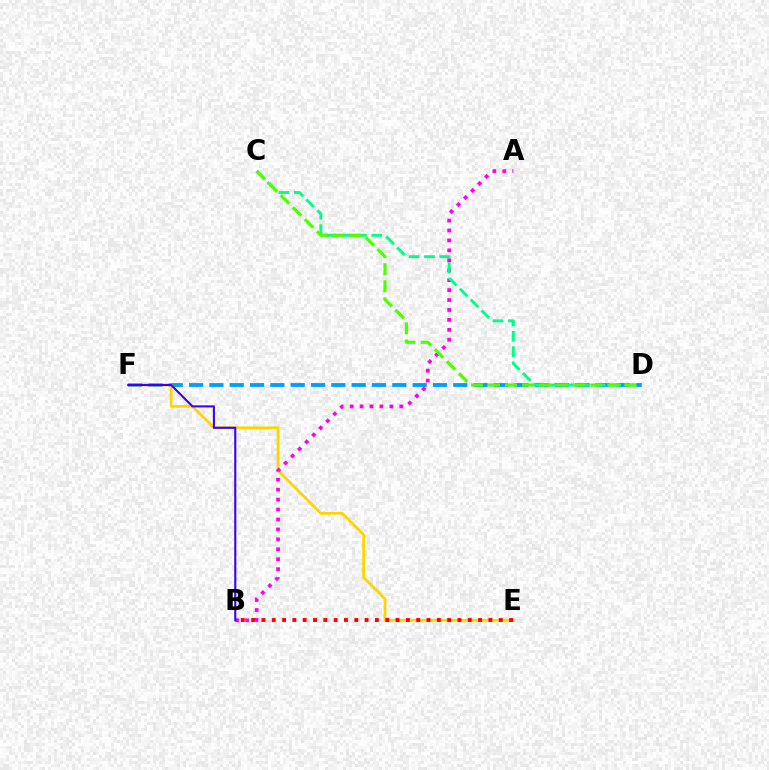{('D', 'F'): [{'color': '#009eff', 'line_style': 'dashed', 'thickness': 2.76}], ('E', 'F'): [{'color': '#ffd500', 'line_style': 'solid', 'thickness': 1.99}], ('A', 'B'): [{'color': '#ff00ed', 'line_style': 'dotted', 'thickness': 2.7}], ('C', 'D'): [{'color': '#00ff86', 'line_style': 'dashed', 'thickness': 2.09}, {'color': '#4fff00', 'line_style': 'dashed', 'thickness': 2.31}], ('B', 'F'): [{'color': '#3700ff', 'line_style': 'solid', 'thickness': 1.5}], ('B', 'E'): [{'color': '#ff0000', 'line_style': 'dotted', 'thickness': 2.8}]}